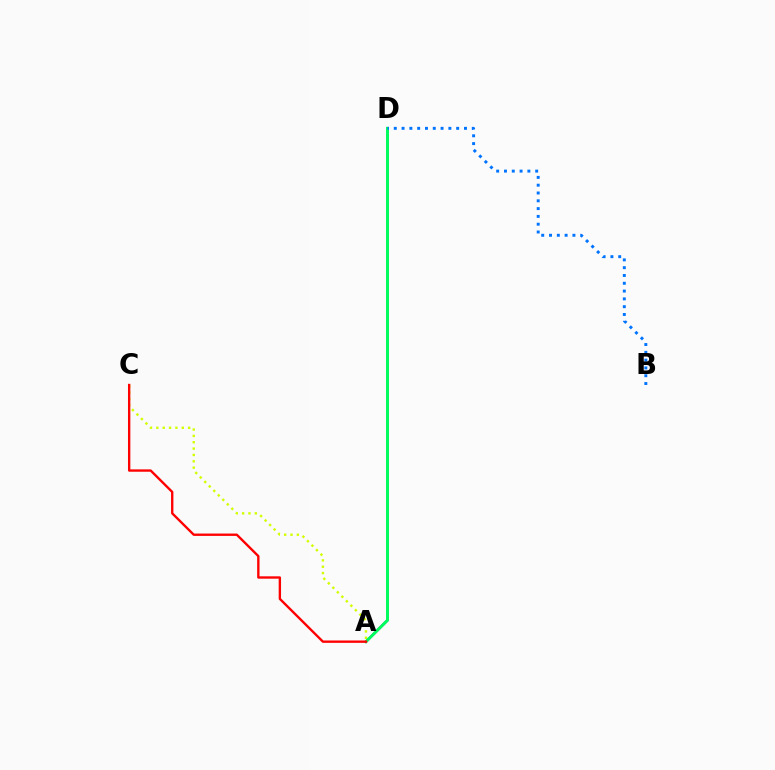{('A', 'D'): [{'color': '#b900ff', 'line_style': 'solid', 'thickness': 1.77}, {'color': '#00ff5c', 'line_style': 'solid', 'thickness': 2.13}], ('A', 'C'): [{'color': '#d1ff00', 'line_style': 'dotted', 'thickness': 1.73}, {'color': '#ff0000', 'line_style': 'solid', 'thickness': 1.7}], ('B', 'D'): [{'color': '#0074ff', 'line_style': 'dotted', 'thickness': 2.12}]}